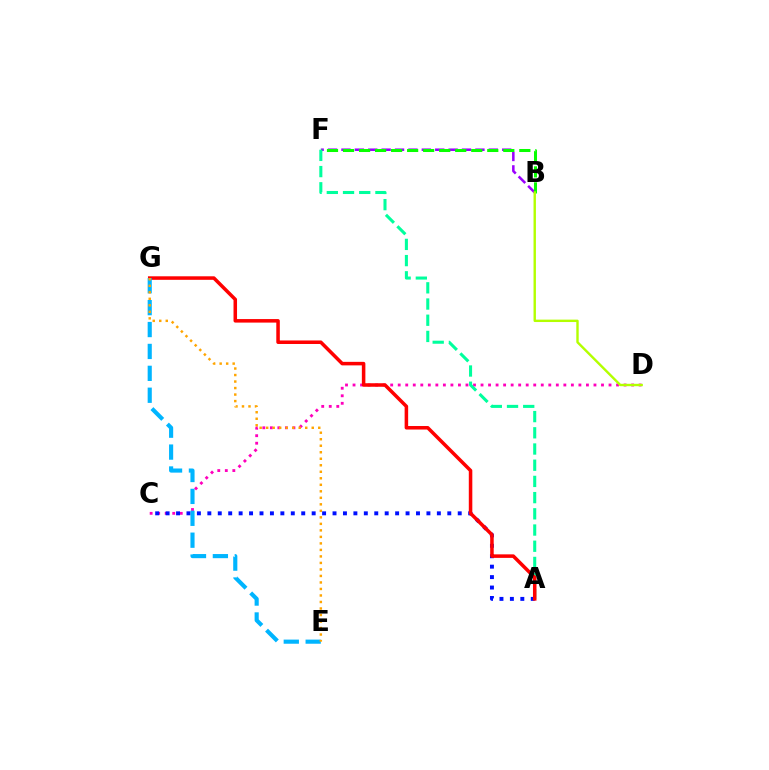{('B', 'F'): [{'color': '#9b00ff', 'line_style': 'dashed', 'thickness': 1.82}, {'color': '#08ff00', 'line_style': 'dashed', 'thickness': 2.18}], ('C', 'D'): [{'color': '#ff00bd', 'line_style': 'dotted', 'thickness': 2.05}], ('A', 'C'): [{'color': '#0010ff', 'line_style': 'dotted', 'thickness': 2.83}], ('A', 'F'): [{'color': '#00ff9d', 'line_style': 'dashed', 'thickness': 2.2}], ('A', 'G'): [{'color': '#ff0000', 'line_style': 'solid', 'thickness': 2.54}], ('E', 'G'): [{'color': '#00b5ff', 'line_style': 'dashed', 'thickness': 2.98}, {'color': '#ffa500', 'line_style': 'dotted', 'thickness': 1.77}], ('B', 'D'): [{'color': '#b3ff00', 'line_style': 'solid', 'thickness': 1.73}]}